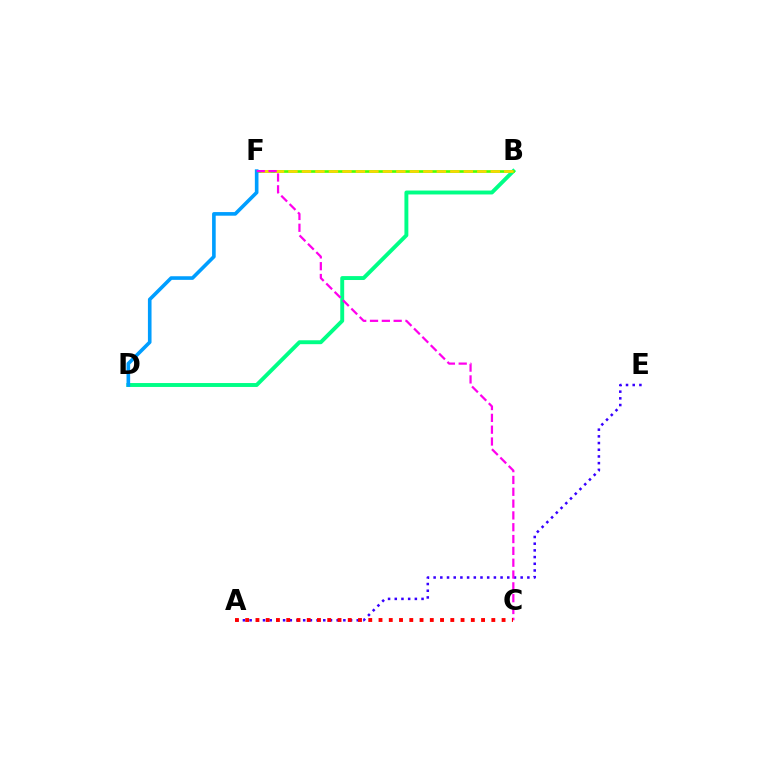{('B', 'D'): [{'color': '#00ff86', 'line_style': 'solid', 'thickness': 2.82}], ('B', 'F'): [{'color': '#4fff00', 'line_style': 'solid', 'thickness': 1.92}, {'color': '#ffd500', 'line_style': 'dashed', 'thickness': 1.83}], ('A', 'E'): [{'color': '#3700ff', 'line_style': 'dotted', 'thickness': 1.82}], ('D', 'F'): [{'color': '#009eff', 'line_style': 'solid', 'thickness': 2.61}], ('C', 'F'): [{'color': '#ff00ed', 'line_style': 'dashed', 'thickness': 1.61}], ('A', 'C'): [{'color': '#ff0000', 'line_style': 'dotted', 'thickness': 2.79}]}